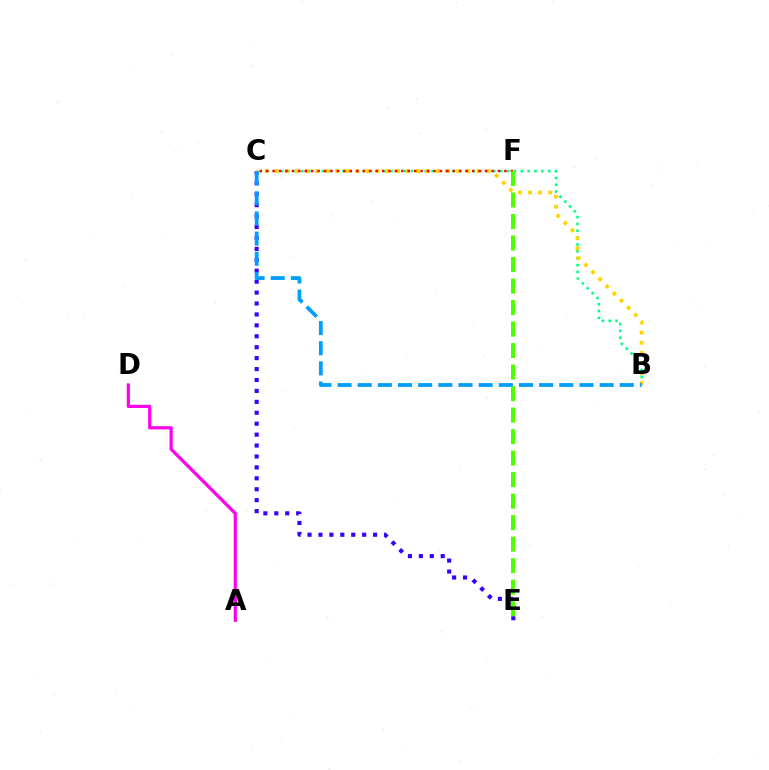{('C', 'E'): [{'color': '#3700ff', 'line_style': 'dotted', 'thickness': 2.97}], ('B', 'C'): [{'color': '#00ff86', 'line_style': 'dotted', 'thickness': 1.86}, {'color': '#ffd500', 'line_style': 'dotted', 'thickness': 2.74}, {'color': '#009eff', 'line_style': 'dashed', 'thickness': 2.74}], ('C', 'F'): [{'color': '#ff0000', 'line_style': 'dotted', 'thickness': 1.75}], ('A', 'D'): [{'color': '#ff00ed', 'line_style': 'solid', 'thickness': 2.31}], ('E', 'F'): [{'color': '#4fff00', 'line_style': 'dashed', 'thickness': 2.92}]}